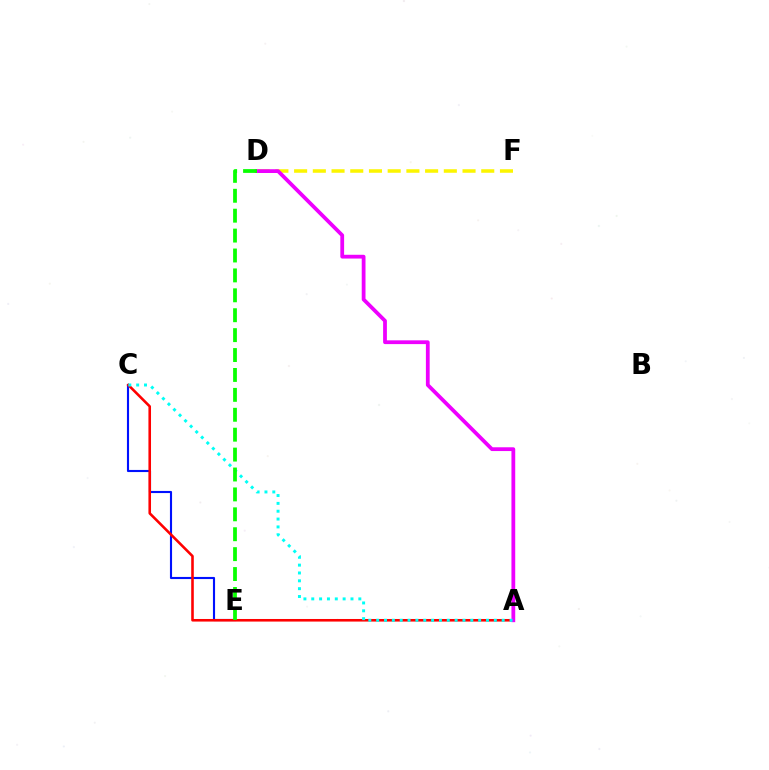{('C', 'E'): [{'color': '#0010ff', 'line_style': 'solid', 'thickness': 1.53}], ('D', 'F'): [{'color': '#fcf500', 'line_style': 'dashed', 'thickness': 2.54}], ('A', 'C'): [{'color': '#ff0000', 'line_style': 'solid', 'thickness': 1.86}, {'color': '#00fff6', 'line_style': 'dotted', 'thickness': 2.13}], ('A', 'D'): [{'color': '#ee00ff', 'line_style': 'solid', 'thickness': 2.72}], ('D', 'E'): [{'color': '#08ff00', 'line_style': 'dashed', 'thickness': 2.7}]}